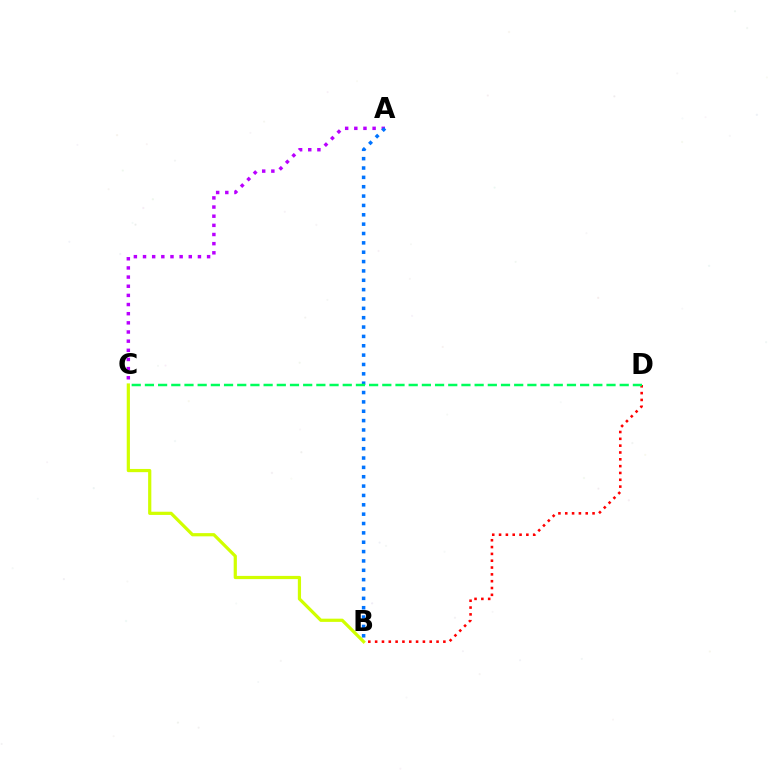{('B', 'D'): [{'color': '#ff0000', 'line_style': 'dotted', 'thickness': 1.85}], ('B', 'C'): [{'color': '#d1ff00', 'line_style': 'solid', 'thickness': 2.31}], ('A', 'C'): [{'color': '#b900ff', 'line_style': 'dotted', 'thickness': 2.49}], ('A', 'B'): [{'color': '#0074ff', 'line_style': 'dotted', 'thickness': 2.54}], ('C', 'D'): [{'color': '#00ff5c', 'line_style': 'dashed', 'thickness': 1.79}]}